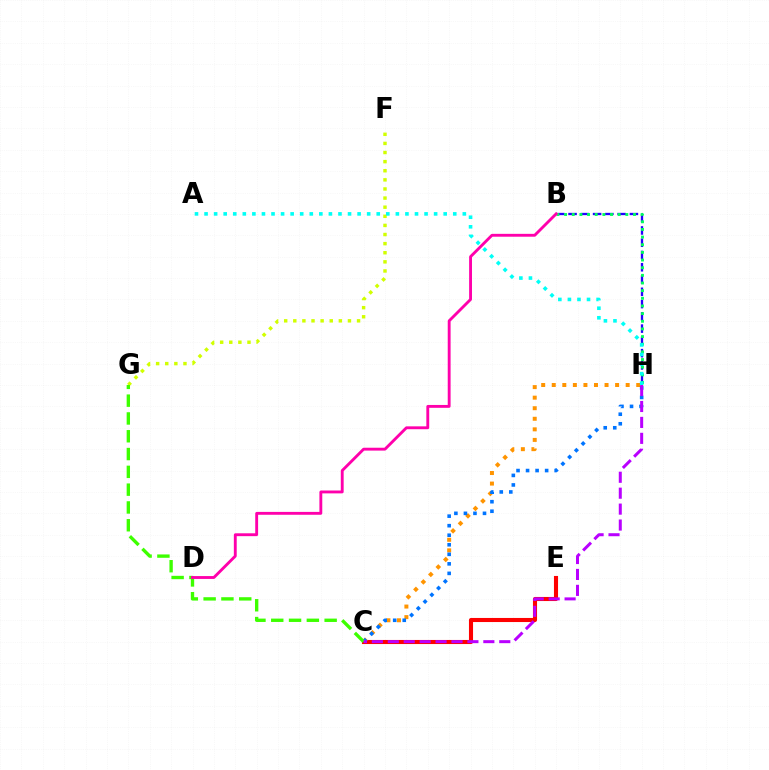{('B', 'H'): [{'color': '#2500ff', 'line_style': 'dashed', 'thickness': 1.67}, {'color': '#00ff5c', 'line_style': 'dotted', 'thickness': 2.08}], ('C', 'E'): [{'color': '#ff0000', 'line_style': 'solid', 'thickness': 2.94}], ('C', 'H'): [{'color': '#ff9400', 'line_style': 'dotted', 'thickness': 2.87}, {'color': '#0074ff', 'line_style': 'dotted', 'thickness': 2.59}, {'color': '#b900ff', 'line_style': 'dashed', 'thickness': 2.16}], ('F', 'G'): [{'color': '#d1ff00', 'line_style': 'dotted', 'thickness': 2.48}], ('C', 'G'): [{'color': '#3dff00', 'line_style': 'dashed', 'thickness': 2.42}], ('A', 'H'): [{'color': '#00fff6', 'line_style': 'dotted', 'thickness': 2.6}], ('B', 'D'): [{'color': '#ff00ac', 'line_style': 'solid', 'thickness': 2.07}]}